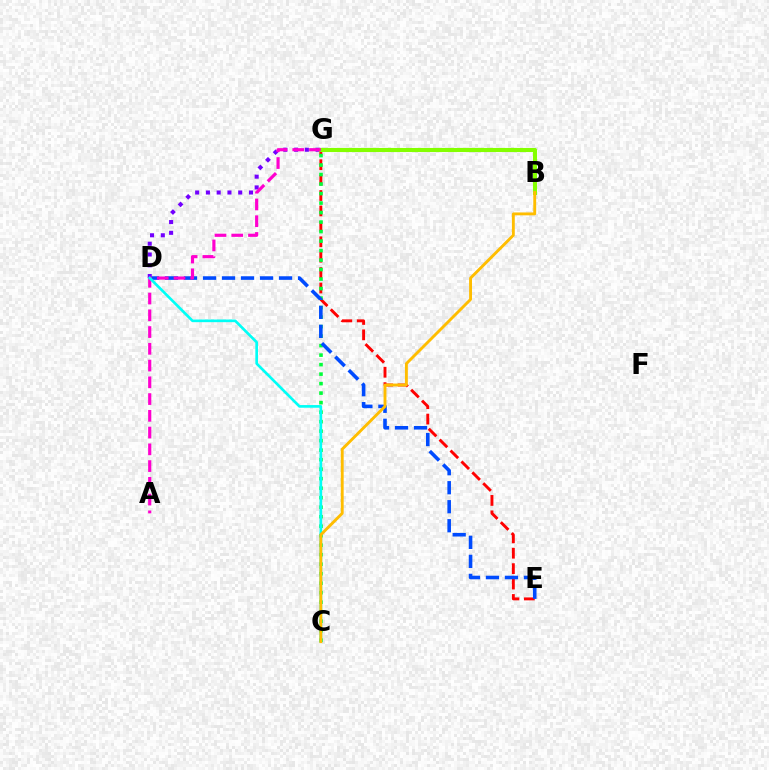{('D', 'G'): [{'color': '#7200ff', 'line_style': 'dotted', 'thickness': 2.93}], ('E', 'G'): [{'color': '#ff0000', 'line_style': 'dashed', 'thickness': 2.09}], ('B', 'G'): [{'color': '#84ff00', 'line_style': 'solid', 'thickness': 2.96}], ('C', 'G'): [{'color': '#00ff39', 'line_style': 'dotted', 'thickness': 2.58}], ('D', 'E'): [{'color': '#004bff', 'line_style': 'dashed', 'thickness': 2.58}], ('A', 'G'): [{'color': '#ff00cf', 'line_style': 'dashed', 'thickness': 2.28}], ('C', 'D'): [{'color': '#00fff6', 'line_style': 'solid', 'thickness': 1.92}], ('B', 'C'): [{'color': '#ffbd00', 'line_style': 'solid', 'thickness': 2.08}]}